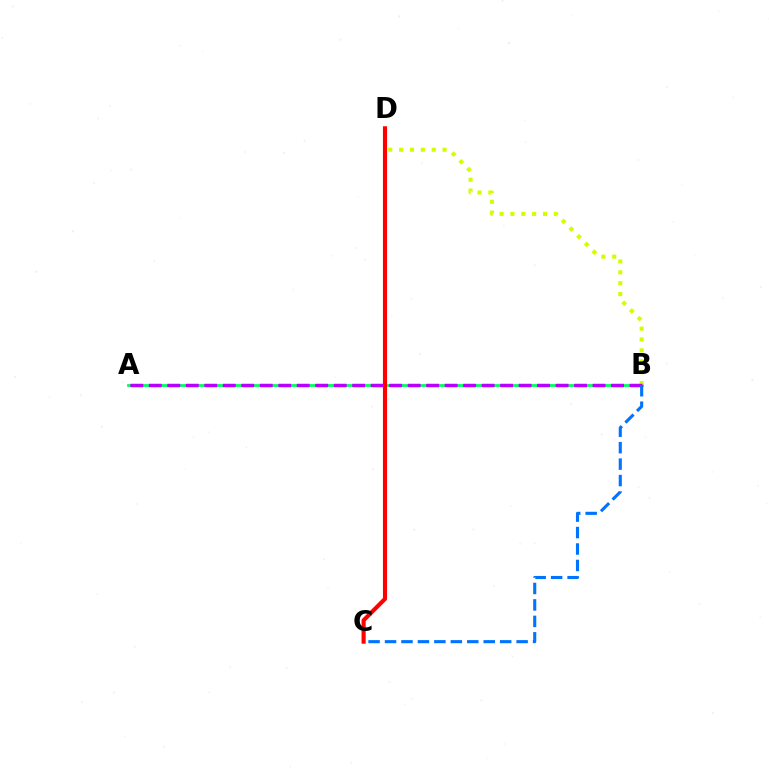{('A', 'B'): [{'color': '#00ff5c', 'line_style': 'solid', 'thickness': 2.01}, {'color': '#b900ff', 'line_style': 'dashed', 'thickness': 2.51}], ('B', 'D'): [{'color': '#d1ff00', 'line_style': 'dotted', 'thickness': 2.95}], ('C', 'D'): [{'color': '#ff0000', 'line_style': 'solid', 'thickness': 2.96}], ('B', 'C'): [{'color': '#0074ff', 'line_style': 'dashed', 'thickness': 2.23}]}